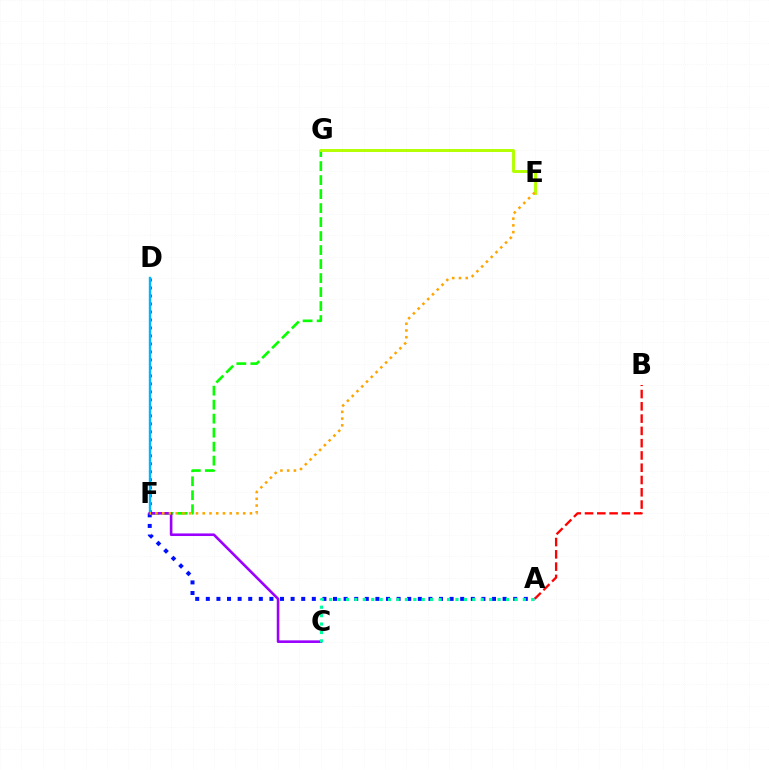{('A', 'F'): [{'color': '#0010ff', 'line_style': 'dotted', 'thickness': 2.88}], ('D', 'F'): [{'color': '#ff00bd', 'line_style': 'dotted', 'thickness': 2.17}, {'color': '#00b5ff', 'line_style': 'solid', 'thickness': 1.73}], ('F', 'G'): [{'color': '#08ff00', 'line_style': 'dashed', 'thickness': 1.9}], ('C', 'F'): [{'color': '#9b00ff', 'line_style': 'solid', 'thickness': 1.87}], ('E', 'G'): [{'color': '#b3ff00', 'line_style': 'solid', 'thickness': 2.11}], ('E', 'F'): [{'color': '#ffa500', 'line_style': 'dotted', 'thickness': 1.83}], ('A', 'B'): [{'color': '#ff0000', 'line_style': 'dashed', 'thickness': 1.67}], ('A', 'C'): [{'color': '#00ff9d', 'line_style': 'dotted', 'thickness': 2.29}]}